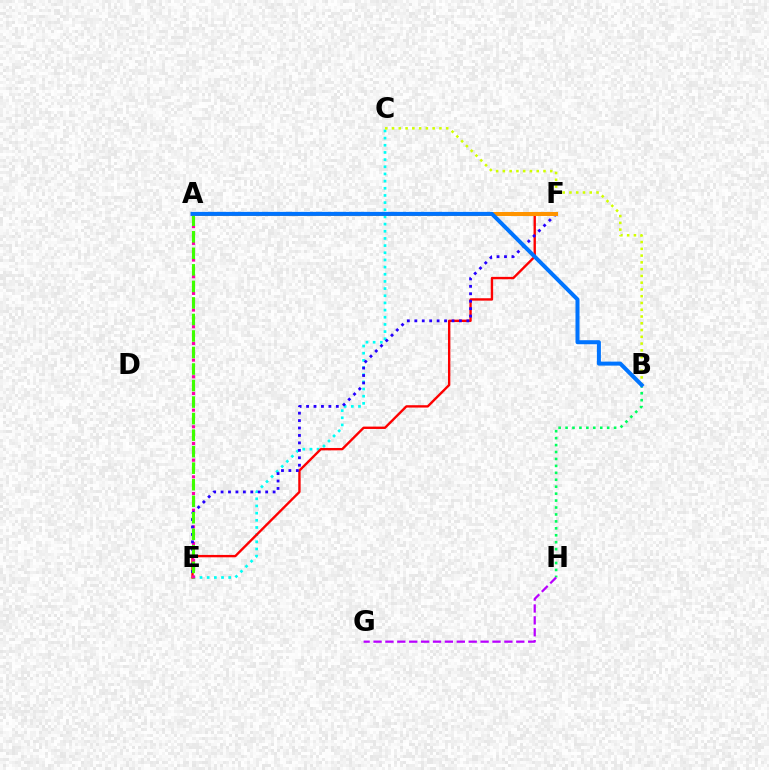{('B', 'H'): [{'color': '#00ff5c', 'line_style': 'dotted', 'thickness': 1.88}], ('C', 'E'): [{'color': '#00fff6', 'line_style': 'dotted', 'thickness': 1.95}], ('E', 'F'): [{'color': '#ff0000', 'line_style': 'solid', 'thickness': 1.71}, {'color': '#2500ff', 'line_style': 'dotted', 'thickness': 2.02}], ('A', 'E'): [{'color': '#ff00ac', 'line_style': 'dotted', 'thickness': 2.27}, {'color': '#3dff00', 'line_style': 'dashed', 'thickness': 2.25}], ('B', 'C'): [{'color': '#d1ff00', 'line_style': 'dotted', 'thickness': 1.84}], ('A', 'F'): [{'color': '#ff9400', 'line_style': 'solid', 'thickness': 2.89}], ('A', 'B'): [{'color': '#0074ff', 'line_style': 'solid', 'thickness': 2.89}], ('G', 'H'): [{'color': '#b900ff', 'line_style': 'dashed', 'thickness': 1.62}]}